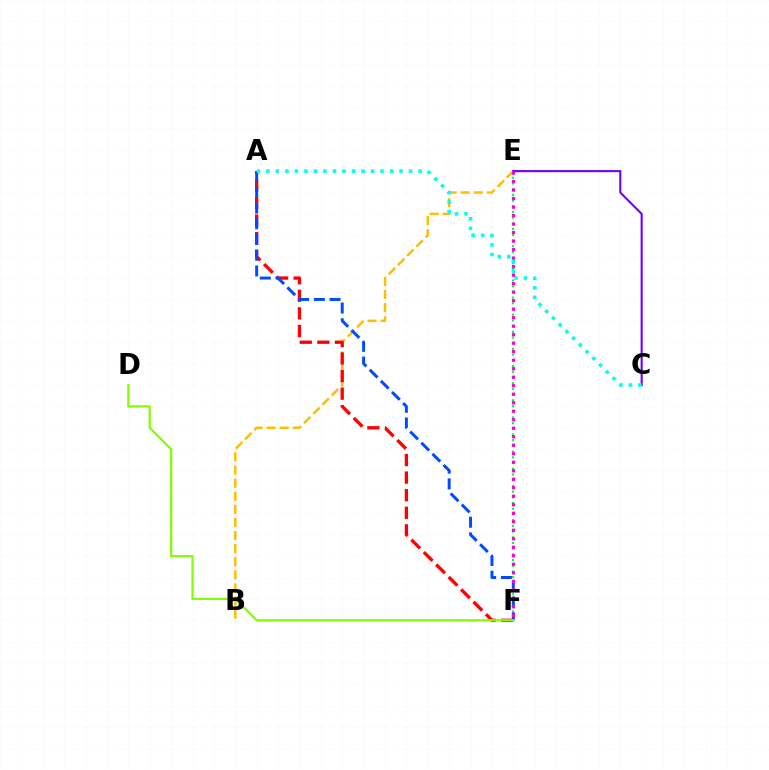{('E', 'F'): [{'color': '#00ff39', 'line_style': 'dotted', 'thickness': 1.55}, {'color': '#ff00cf', 'line_style': 'dotted', 'thickness': 2.31}], ('B', 'E'): [{'color': '#ffbd00', 'line_style': 'dashed', 'thickness': 1.78}], ('A', 'F'): [{'color': '#ff0000', 'line_style': 'dashed', 'thickness': 2.39}, {'color': '#004bff', 'line_style': 'dashed', 'thickness': 2.14}], ('C', 'E'): [{'color': '#7200ff', 'line_style': 'solid', 'thickness': 1.52}], ('A', 'C'): [{'color': '#00fff6', 'line_style': 'dotted', 'thickness': 2.58}], ('D', 'F'): [{'color': '#84ff00', 'line_style': 'solid', 'thickness': 1.61}]}